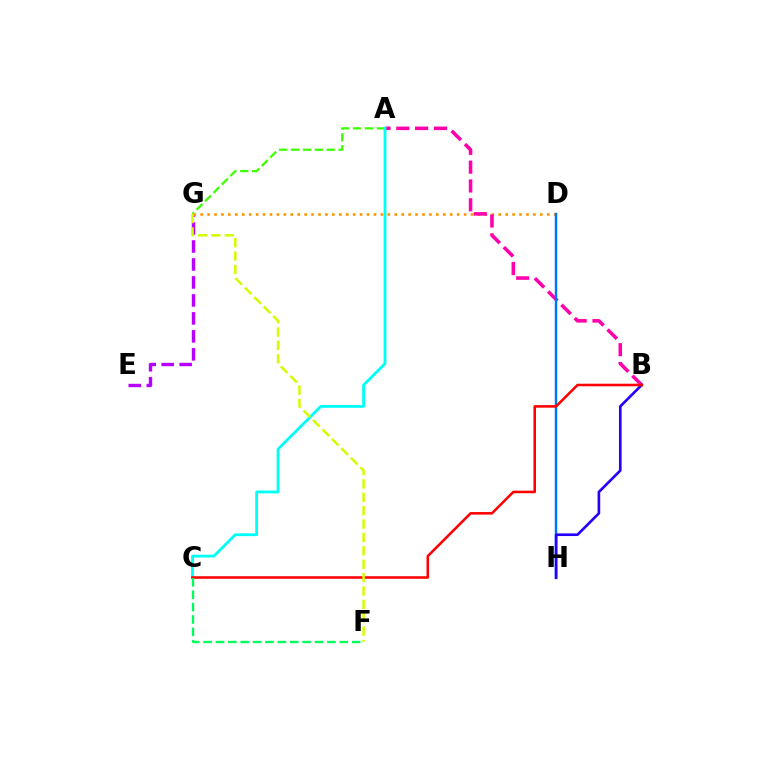{('A', 'G'): [{'color': '#3dff00', 'line_style': 'dashed', 'thickness': 1.62}], ('E', 'G'): [{'color': '#b900ff', 'line_style': 'dashed', 'thickness': 2.44}], ('D', 'G'): [{'color': '#ff9400', 'line_style': 'dotted', 'thickness': 1.88}], ('A', 'B'): [{'color': '#ff00ac', 'line_style': 'dashed', 'thickness': 2.56}], ('D', 'H'): [{'color': '#0074ff', 'line_style': 'solid', 'thickness': 1.78}], ('A', 'C'): [{'color': '#00fff6', 'line_style': 'solid', 'thickness': 2.04}], ('B', 'H'): [{'color': '#2500ff', 'line_style': 'solid', 'thickness': 1.91}], ('B', 'C'): [{'color': '#ff0000', 'line_style': 'solid', 'thickness': 1.84}], ('C', 'F'): [{'color': '#00ff5c', 'line_style': 'dashed', 'thickness': 1.68}], ('F', 'G'): [{'color': '#d1ff00', 'line_style': 'dashed', 'thickness': 1.82}]}